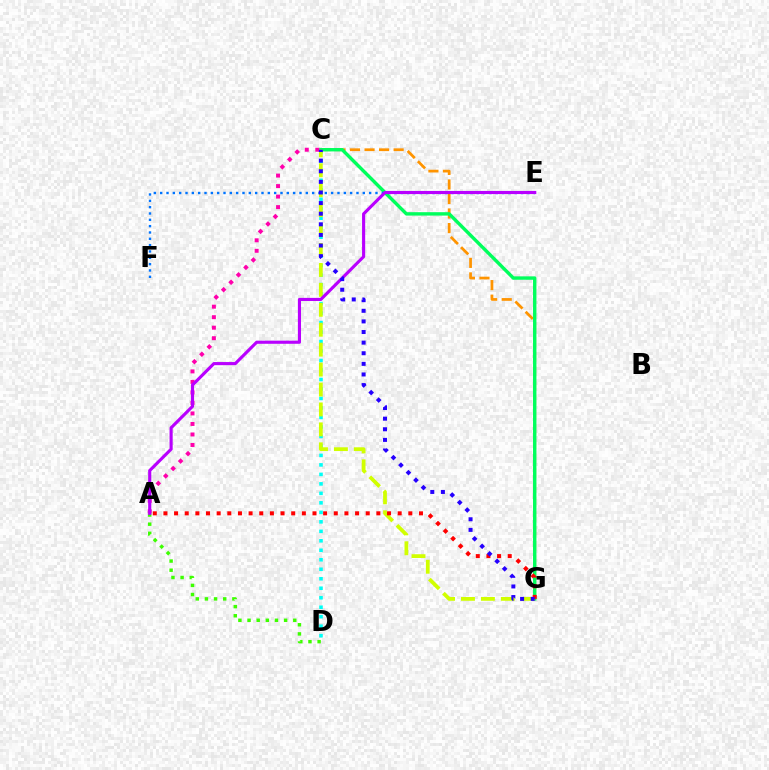{('C', 'D'): [{'color': '#00fff6', 'line_style': 'dotted', 'thickness': 2.58}], ('A', 'D'): [{'color': '#3dff00', 'line_style': 'dotted', 'thickness': 2.48}], ('C', 'G'): [{'color': '#ff9400', 'line_style': 'dashed', 'thickness': 1.98}, {'color': '#00ff5c', 'line_style': 'solid', 'thickness': 2.45}, {'color': '#d1ff00', 'line_style': 'dashed', 'thickness': 2.71}, {'color': '#2500ff', 'line_style': 'dotted', 'thickness': 2.88}], ('E', 'F'): [{'color': '#0074ff', 'line_style': 'dotted', 'thickness': 1.72}], ('A', 'C'): [{'color': '#ff00ac', 'line_style': 'dotted', 'thickness': 2.86}], ('A', 'G'): [{'color': '#ff0000', 'line_style': 'dotted', 'thickness': 2.89}], ('A', 'E'): [{'color': '#b900ff', 'line_style': 'solid', 'thickness': 2.25}]}